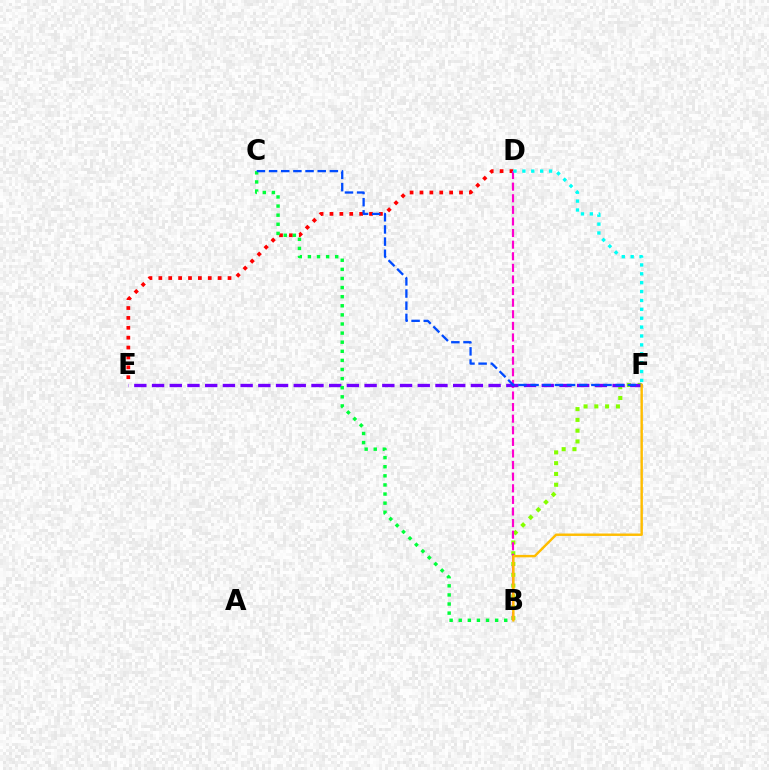{('D', 'E'): [{'color': '#ff0000', 'line_style': 'dotted', 'thickness': 2.69}], ('B', 'F'): [{'color': '#84ff00', 'line_style': 'dotted', 'thickness': 2.93}, {'color': '#ffbd00', 'line_style': 'solid', 'thickness': 1.75}], ('B', 'D'): [{'color': '#ff00cf', 'line_style': 'dashed', 'thickness': 1.58}], ('E', 'F'): [{'color': '#7200ff', 'line_style': 'dashed', 'thickness': 2.41}], ('B', 'C'): [{'color': '#00ff39', 'line_style': 'dotted', 'thickness': 2.47}], ('C', 'F'): [{'color': '#004bff', 'line_style': 'dashed', 'thickness': 1.65}], ('D', 'F'): [{'color': '#00fff6', 'line_style': 'dotted', 'thickness': 2.41}]}